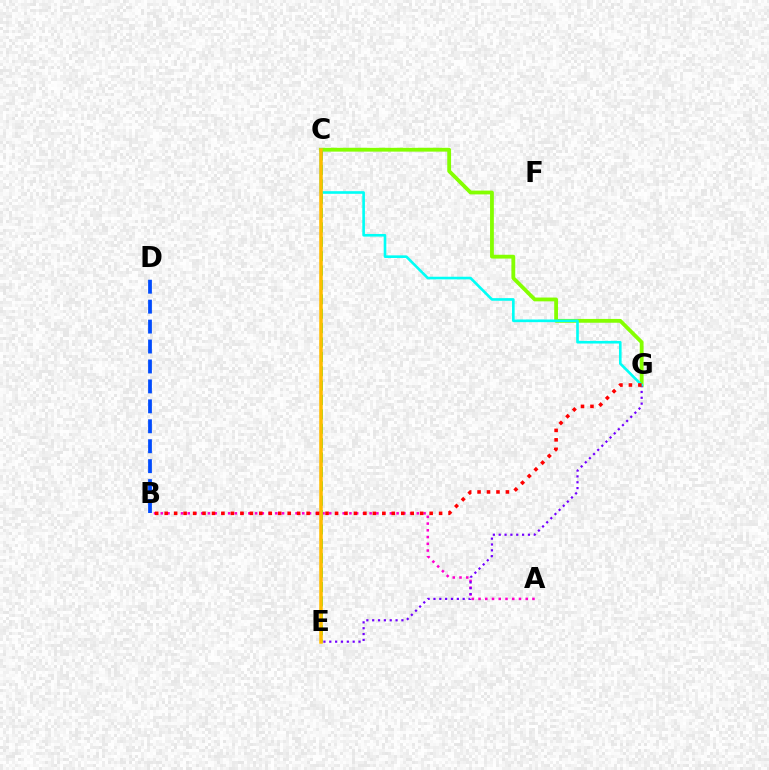{('A', 'B'): [{'color': '#ff00cf', 'line_style': 'dotted', 'thickness': 1.83}], ('C', 'G'): [{'color': '#84ff00', 'line_style': 'solid', 'thickness': 2.74}, {'color': '#00fff6', 'line_style': 'solid', 'thickness': 1.89}], ('E', 'G'): [{'color': '#7200ff', 'line_style': 'dotted', 'thickness': 1.59}], ('C', 'E'): [{'color': '#00ff39', 'line_style': 'dashed', 'thickness': 1.95}, {'color': '#ffbd00', 'line_style': 'solid', 'thickness': 2.54}], ('B', 'D'): [{'color': '#004bff', 'line_style': 'dashed', 'thickness': 2.71}], ('B', 'G'): [{'color': '#ff0000', 'line_style': 'dotted', 'thickness': 2.57}]}